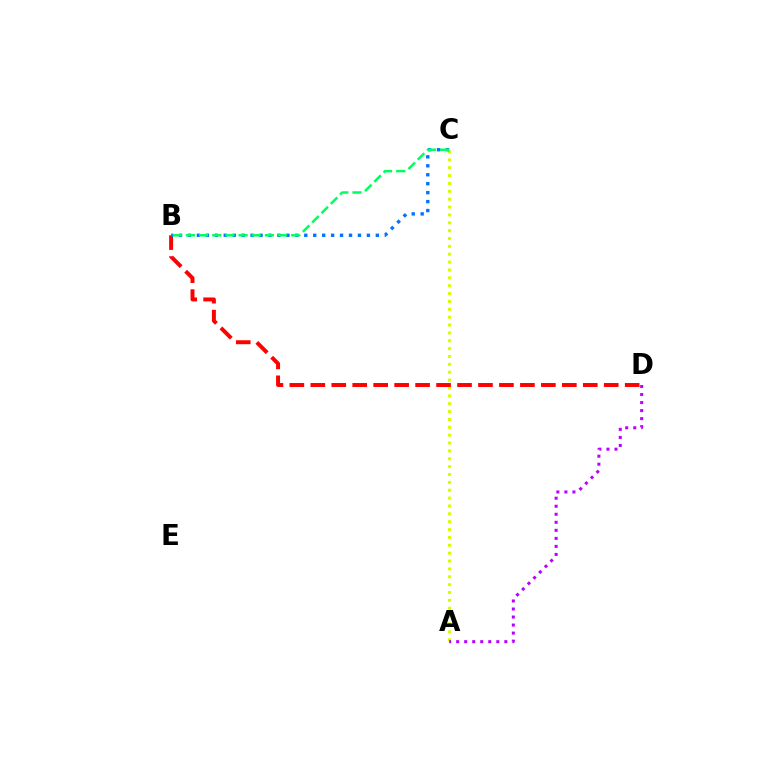{('A', 'C'): [{'color': '#d1ff00', 'line_style': 'dotted', 'thickness': 2.14}], ('B', 'D'): [{'color': '#ff0000', 'line_style': 'dashed', 'thickness': 2.85}], ('B', 'C'): [{'color': '#0074ff', 'line_style': 'dotted', 'thickness': 2.43}, {'color': '#00ff5c', 'line_style': 'dashed', 'thickness': 1.79}], ('A', 'D'): [{'color': '#b900ff', 'line_style': 'dotted', 'thickness': 2.18}]}